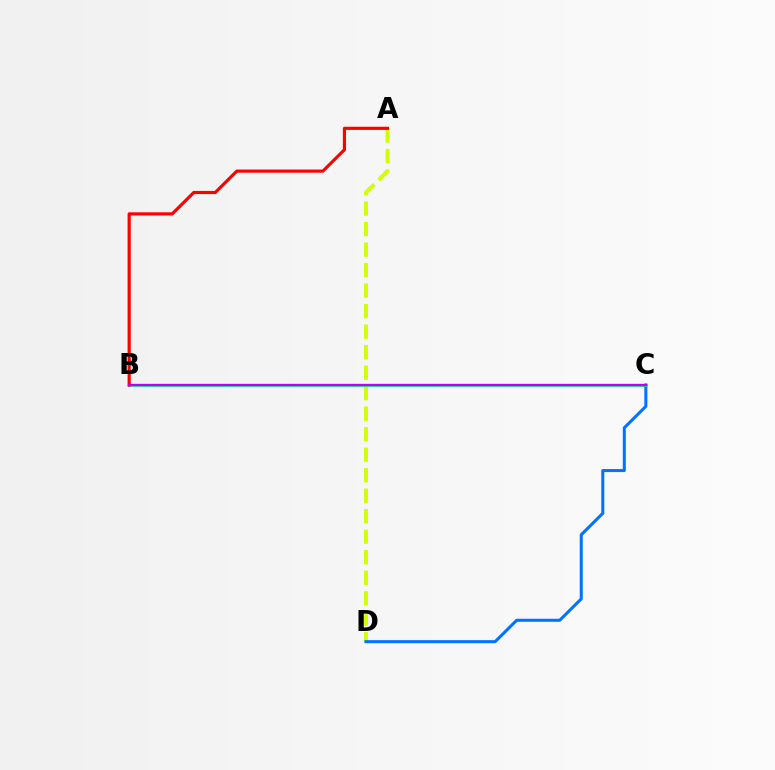{('A', 'D'): [{'color': '#d1ff00', 'line_style': 'dashed', 'thickness': 2.79}], ('C', 'D'): [{'color': '#0074ff', 'line_style': 'solid', 'thickness': 2.19}], ('B', 'C'): [{'color': '#00ff5c', 'line_style': 'solid', 'thickness': 1.92}, {'color': '#b900ff', 'line_style': 'solid', 'thickness': 1.69}], ('A', 'B'): [{'color': '#ff0000', 'line_style': 'solid', 'thickness': 2.28}]}